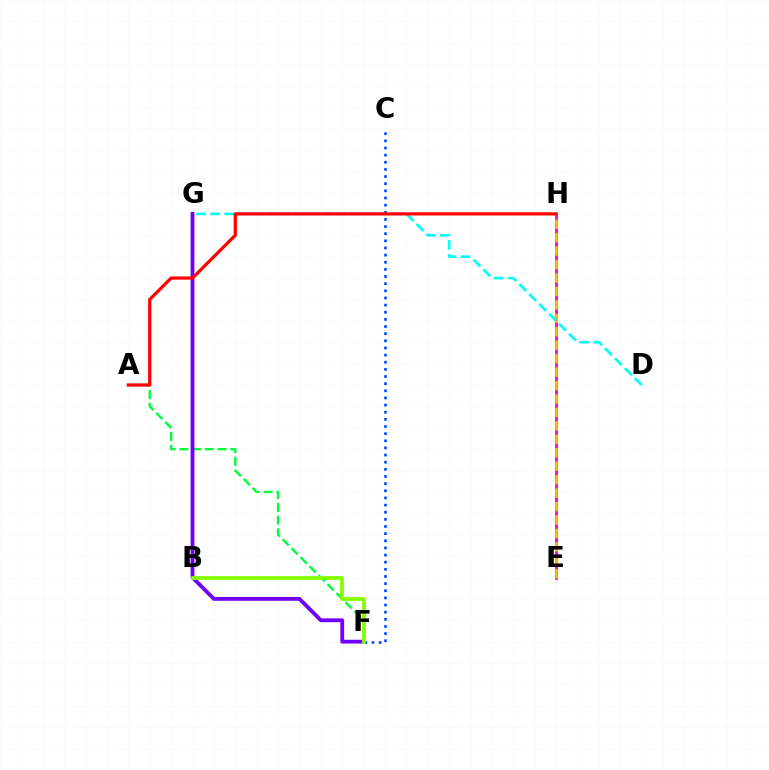{('A', 'F'): [{'color': '#00ff39', 'line_style': 'dashed', 'thickness': 1.73}], ('F', 'G'): [{'color': '#7200ff', 'line_style': 'solid', 'thickness': 2.76}], ('E', 'H'): [{'color': '#ff00cf', 'line_style': 'solid', 'thickness': 2.02}, {'color': '#ffbd00', 'line_style': 'dashed', 'thickness': 1.83}], ('C', 'F'): [{'color': '#004bff', 'line_style': 'dotted', 'thickness': 1.94}], ('B', 'F'): [{'color': '#84ff00', 'line_style': 'solid', 'thickness': 2.71}], ('D', 'G'): [{'color': '#00fff6', 'line_style': 'dashed', 'thickness': 1.91}], ('A', 'H'): [{'color': '#ff0000', 'line_style': 'solid', 'thickness': 2.31}]}